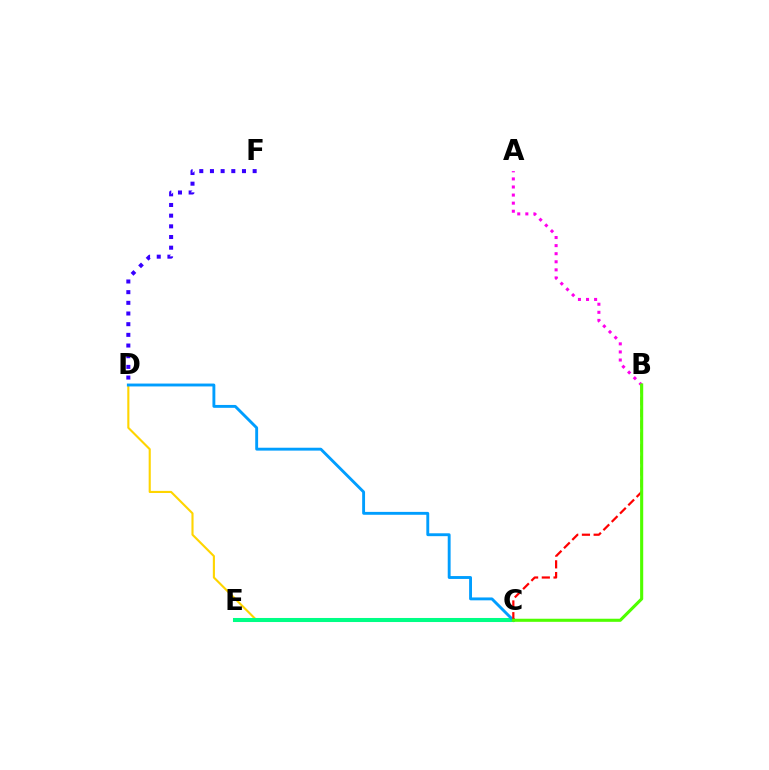{('C', 'D'): [{'color': '#ffd500', 'line_style': 'solid', 'thickness': 1.53}, {'color': '#009eff', 'line_style': 'solid', 'thickness': 2.07}], ('C', 'E'): [{'color': '#00ff86', 'line_style': 'solid', 'thickness': 2.91}], ('D', 'F'): [{'color': '#3700ff', 'line_style': 'dotted', 'thickness': 2.9}], ('B', 'C'): [{'color': '#ff0000', 'line_style': 'dashed', 'thickness': 1.59}, {'color': '#4fff00', 'line_style': 'solid', 'thickness': 2.23}], ('A', 'B'): [{'color': '#ff00ed', 'line_style': 'dotted', 'thickness': 2.2}]}